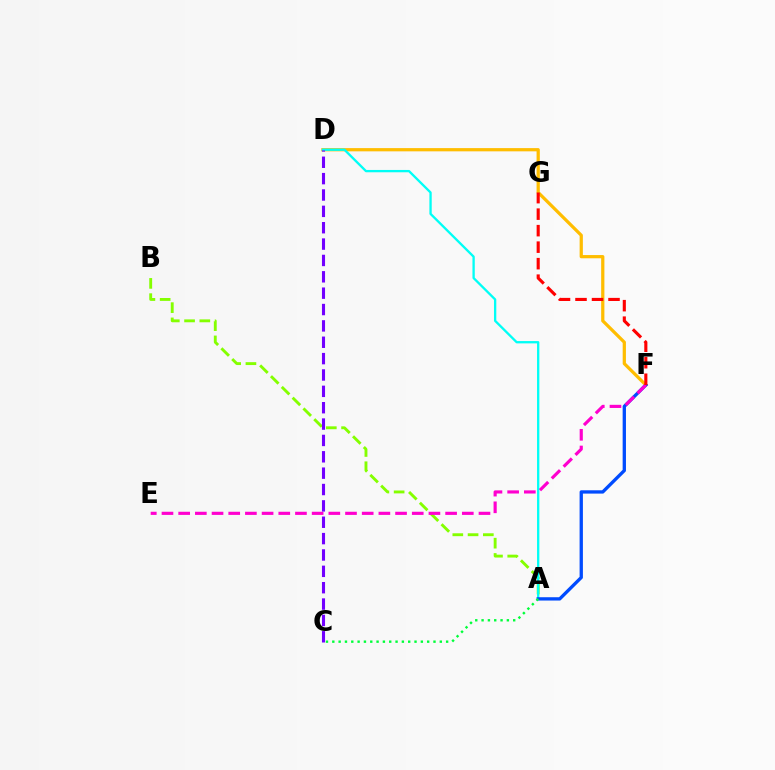{('A', 'B'): [{'color': '#84ff00', 'line_style': 'dashed', 'thickness': 2.07}], ('D', 'F'): [{'color': '#ffbd00', 'line_style': 'solid', 'thickness': 2.33}], ('A', 'D'): [{'color': '#00fff6', 'line_style': 'solid', 'thickness': 1.67}], ('A', 'F'): [{'color': '#004bff', 'line_style': 'solid', 'thickness': 2.39}], ('E', 'F'): [{'color': '#ff00cf', 'line_style': 'dashed', 'thickness': 2.27}], ('F', 'G'): [{'color': '#ff0000', 'line_style': 'dashed', 'thickness': 2.24}], ('A', 'C'): [{'color': '#00ff39', 'line_style': 'dotted', 'thickness': 1.72}], ('C', 'D'): [{'color': '#7200ff', 'line_style': 'dashed', 'thickness': 2.22}]}